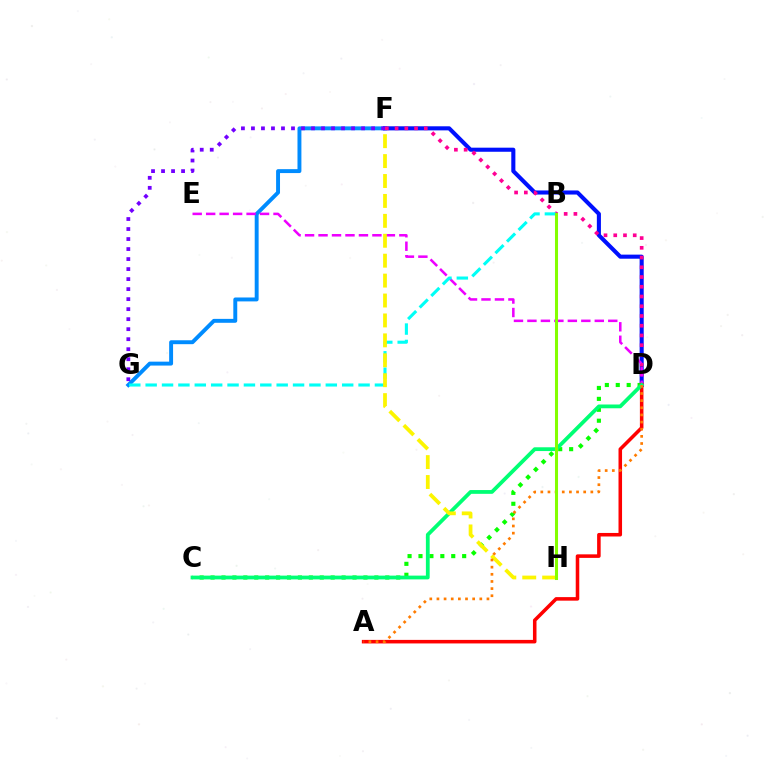{('F', 'G'): [{'color': '#008cff', 'line_style': 'solid', 'thickness': 2.82}, {'color': '#7200ff', 'line_style': 'dotted', 'thickness': 2.72}], ('D', 'F'): [{'color': '#0010ff', 'line_style': 'solid', 'thickness': 2.94}, {'color': '#ff0094', 'line_style': 'dotted', 'thickness': 2.65}], ('C', 'D'): [{'color': '#08ff00', 'line_style': 'dotted', 'thickness': 2.97}, {'color': '#00ff74', 'line_style': 'solid', 'thickness': 2.72}], ('D', 'E'): [{'color': '#ee00ff', 'line_style': 'dashed', 'thickness': 1.83}], ('A', 'D'): [{'color': '#ff0000', 'line_style': 'solid', 'thickness': 2.55}, {'color': '#ff7c00', 'line_style': 'dotted', 'thickness': 1.94}], ('B', 'G'): [{'color': '#00fff6', 'line_style': 'dashed', 'thickness': 2.22}], ('F', 'H'): [{'color': '#fcf500', 'line_style': 'dashed', 'thickness': 2.71}], ('B', 'H'): [{'color': '#84ff00', 'line_style': 'solid', 'thickness': 2.2}]}